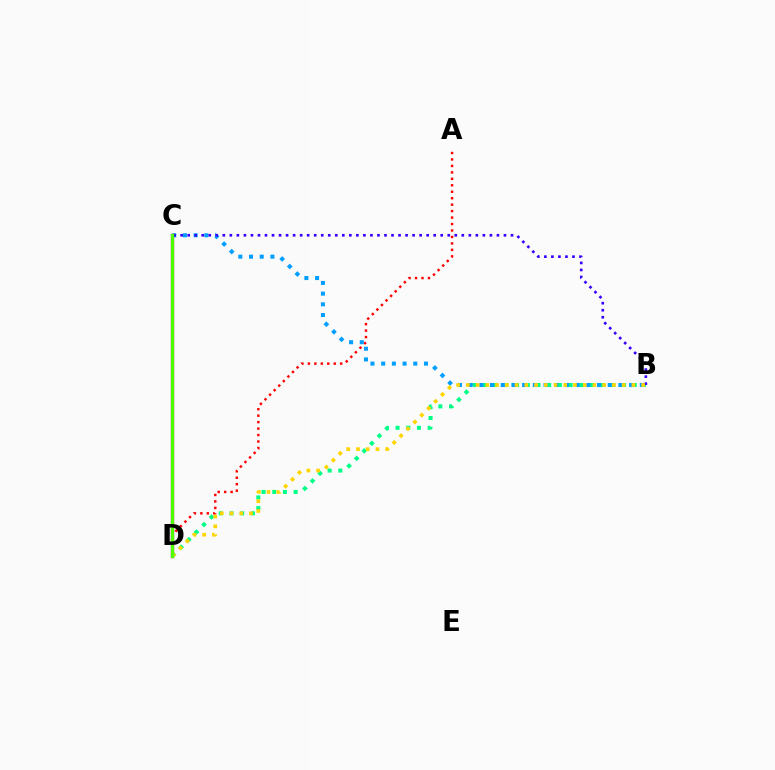{('B', 'D'): [{'color': '#00ff86', 'line_style': 'dotted', 'thickness': 2.91}, {'color': '#ffd500', 'line_style': 'dotted', 'thickness': 2.65}], ('A', 'D'): [{'color': '#ff0000', 'line_style': 'dotted', 'thickness': 1.75}], ('B', 'C'): [{'color': '#009eff', 'line_style': 'dotted', 'thickness': 2.91}, {'color': '#3700ff', 'line_style': 'dotted', 'thickness': 1.91}], ('C', 'D'): [{'color': '#ff00ed', 'line_style': 'solid', 'thickness': 2.41}, {'color': '#4fff00', 'line_style': 'solid', 'thickness': 2.39}]}